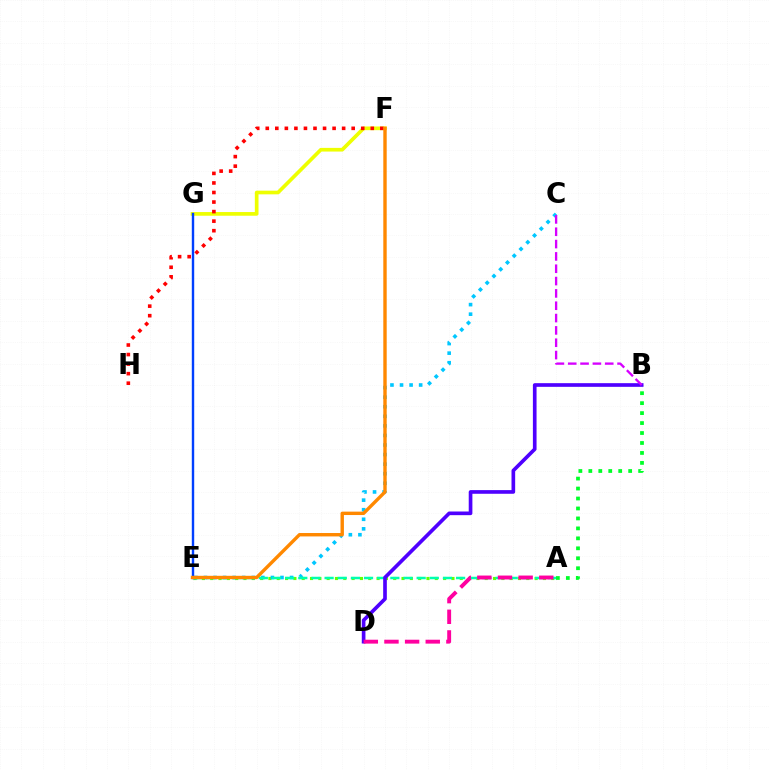{('F', 'G'): [{'color': '#eeff00', 'line_style': 'solid', 'thickness': 2.65}], ('A', 'E'): [{'color': '#66ff00', 'line_style': 'dotted', 'thickness': 2.26}, {'color': '#00ffaf', 'line_style': 'dashed', 'thickness': 1.79}], ('F', 'H'): [{'color': '#ff0000', 'line_style': 'dotted', 'thickness': 2.59}], ('C', 'E'): [{'color': '#00c7ff', 'line_style': 'dotted', 'thickness': 2.6}], ('A', 'B'): [{'color': '#00ff27', 'line_style': 'dotted', 'thickness': 2.71}], ('E', 'G'): [{'color': '#003fff', 'line_style': 'solid', 'thickness': 1.74}], ('B', 'D'): [{'color': '#4f00ff', 'line_style': 'solid', 'thickness': 2.64}], ('B', 'C'): [{'color': '#d600ff', 'line_style': 'dashed', 'thickness': 1.68}], ('A', 'D'): [{'color': '#ff00a0', 'line_style': 'dashed', 'thickness': 2.8}], ('E', 'F'): [{'color': '#ff8800', 'line_style': 'solid', 'thickness': 2.45}]}